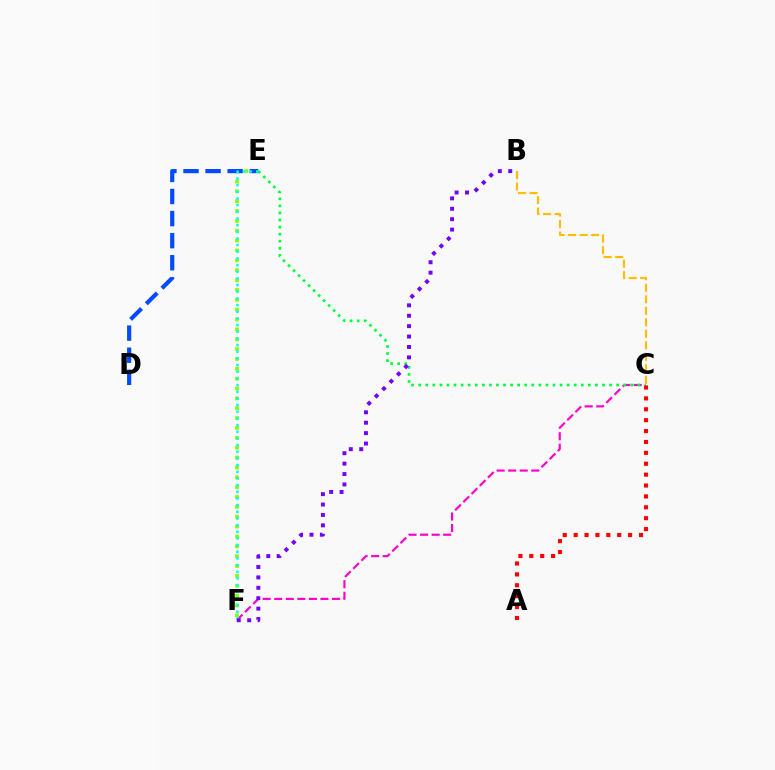{('C', 'F'): [{'color': '#ff00cf', 'line_style': 'dashed', 'thickness': 1.57}], ('E', 'F'): [{'color': '#84ff00', 'line_style': 'dotted', 'thickness': 2.68}, {'color': '#00fff6', 'line_style': 'dotted', 'thickness': 1.81}], ('D', 'E'): [{'color': '#004bff', 'line_style': 'dashed', 'thickness': 3.0}], ('C', 'E'): [{'color': '#00ff39', 'line_style': 'dotted', 'thickness': 1.92}], ('A', 'C'): [{'color': '#ff0000', 'line_style': 'dotted', 'thickness': 2.96}], ('B', 'C'): [{'color': '#ffbd00', 'line_style': 'dashed', 'thickness': 1.56}], ('B', 'F'): [{'color': '#7200ff', 'line_style': 'dotted', 'thickness': 2.83}]}